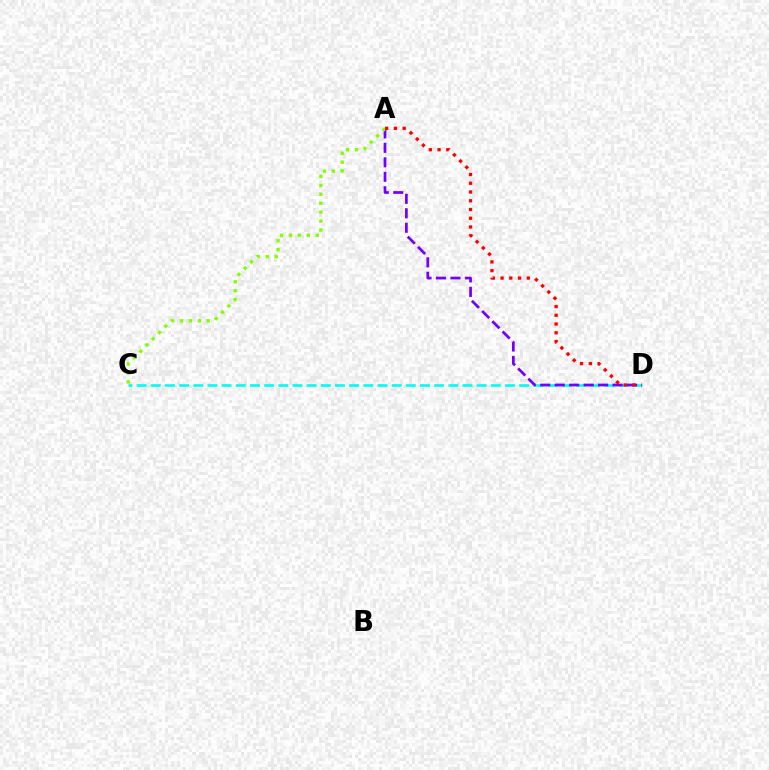{('C', 'D'): [{'color': '#00fff6', 'line_style': 'dashed', 'thickness': 1.93}], ('A', 'D'): [{'color': '#7200ff', 'line_style': 'dashed', 'thickness': 1.97}, {'color': '#ff0000', 'line_style': 'dotted', 'thickness': 2.38}], ('A', 'C'): [{'color': '#84ff00', 'line_style': 'dotted', 'thickness': 2.42}]}